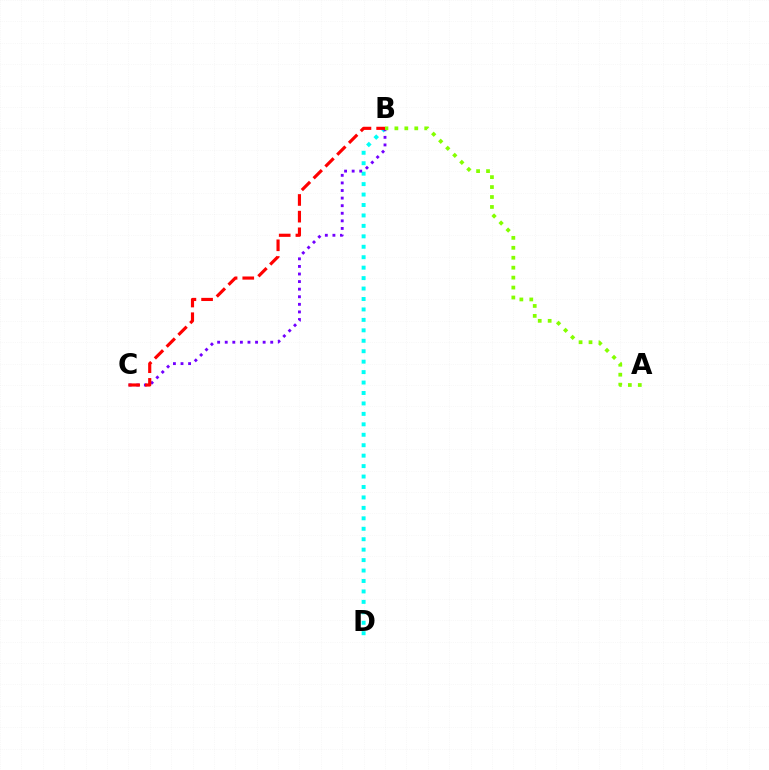{('B', 'D'): [{'color': '#00fff6', 'line_style': 'dotted', 'thickness': 2.84}], ('B', 'C'): [{'color': '#7200ff', 'line_style': 'dotted', 'thickness': 2.06}, {'color': '#ff0000', 'line_style': 'dashed', 'thickness': 2.27}], ('A', 'B'): [{'color': '#84ff00', 'line_style': 'dotted', 'thickness': 2.7}]}